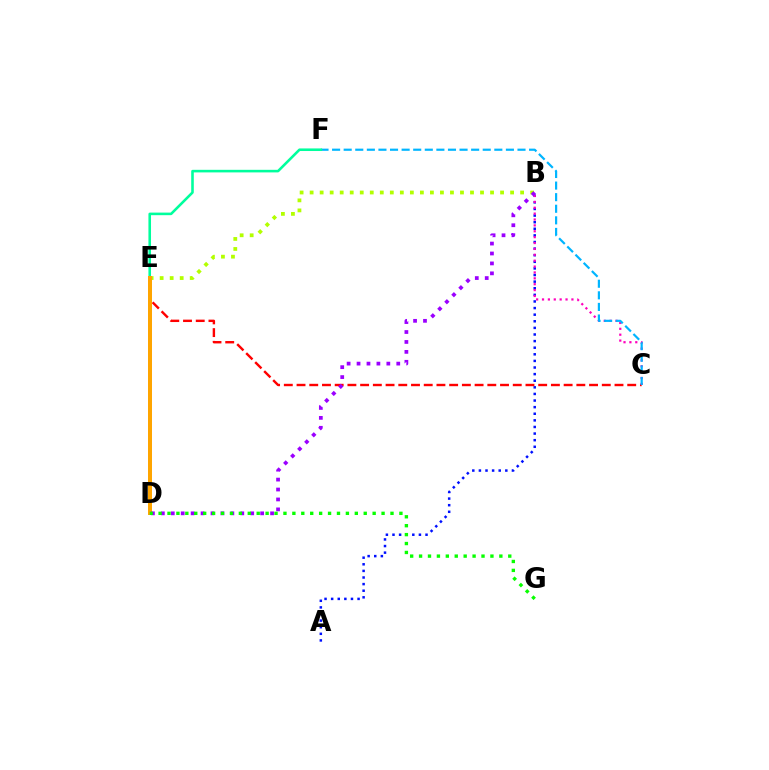{('A', 'B'): [{'color': '#0010ff', 'line_style': 'dotted', 'thickness': 1.79}], ('C', 'E'): [{'color': '#ff0000', 'line_style': 'dashed', 'thickness': 1.73}], ('B', 'C'): [{'color': '#ff00bd', 'line_style': 'dotted', 'thickness': 1.6}], ('C', 'F'): [{'color': '#00b5ff', 'line_style': 'dashed', 'thickness': 1.57}], ('E', 'F'): [{'color': '#00ff9d', 'line_style': 'solid', 'thickness': 1.86}], ('B', 'E'): [{'color': '#b3ff00', 'line_style': 'dotted', 'thickness': 2.72}], ('D', 'E'): [{'color': '#ffa500', 'line_style': 'solid', 'thickness': 2.88}], ('B', 'D'): [{'color': '#9b00ff', 'line_style': 'dotted', 'thickness': 2.7}], ('D', 'G'): [{'color': '#08ff00', 'line_style': 'dotted', 'thickness': 2.42}]}